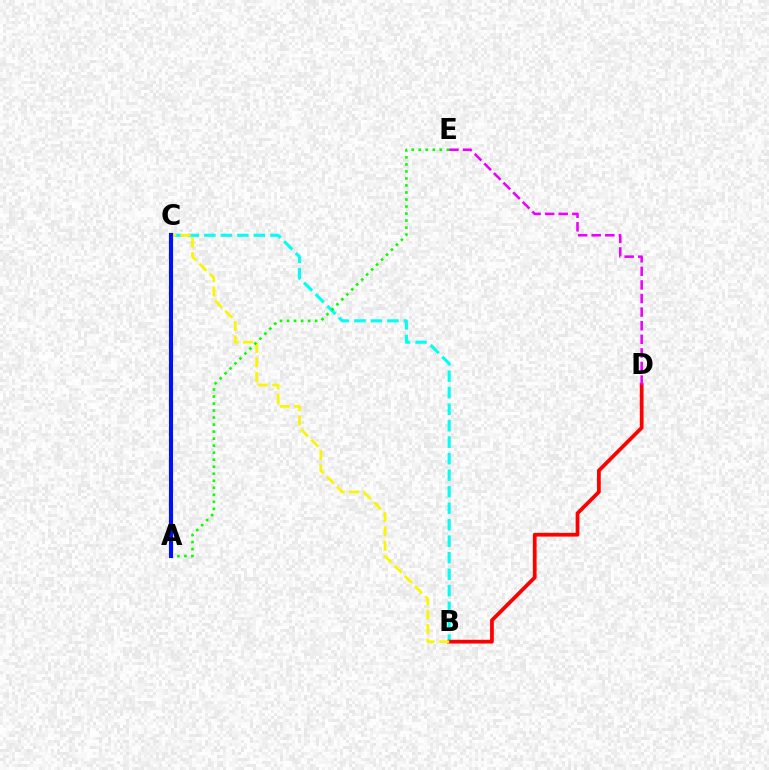{('B', 'C'): [{'color': '#00fff6', 'line_style': 'dashed', 'thickness': 2.24}, {'color': '#fcf500', 'line_style': 'dashed', 'thickness': 1.96}], ('B', 'D'): [{'color': '#ff0000', 'line_style': 'solid', 'thickness': 2.71}], ('A', 'E'): [{'color': '#08ff00', 'line_style': 'dotted', 'thickness': 1.91}], ('A', 'C'): [{'color': '#0010ff', 'line_style': 'solid', 'thickness': 2.96}], ('D', 'E'): [{'color': '#ee00ff', 'line_style': 'dashed', 'thickness': 1.85}]}